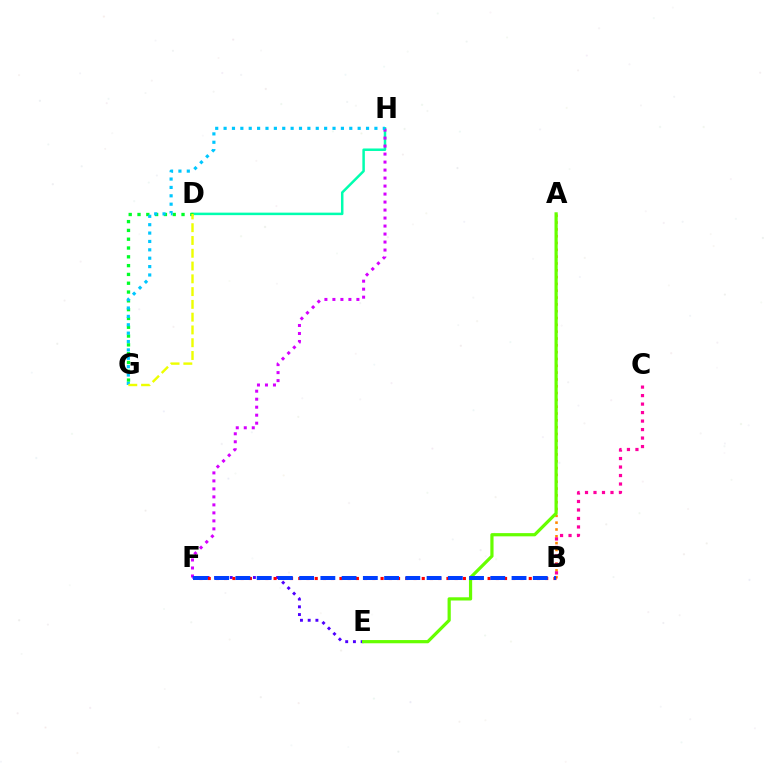{('A', 'B'): [{'color': '#ff8800', 'line_style': 'dotted', 'thickness': 1.85}], ('D', 'H'): [{'color': '#00ffaf', 'line_style': 'solid', 'thickness': 1.8}], ('D', 'G'): [{'color': '#00ff27', 'line_style': 'dotted', 'thickness': 2.39}, {'color': '#eeff00', 'line_style': 'dashed', 'thickness': 1.74}], ('F', 'H'): [{'color': '#d600ff', 'line_style': 'dotted', 'thickness': 2.17}], ('E', 'F'): [{'color': '#4f00ff', 'line_style': 'dotted', 'thickness': 2.1}], ('G', 'H'): [{'color': '#00c7ff', 'line_style': 'dotted', 'thickness': 2.28}], ('B', 'F'): [{'color': '#ff0000', 'line_style': 'dotted', 'thickness': 2.24}, {'color': '#003fff', 'line_style': 'dashed', 'thickness': 2.89}], ('B', 'C'): [{'color': '#ff00a0', 'line_style': 'dotted', 'thickness': 2.31}], ('A', 'E'): [{'color': '#66ff00', 'line_style': 'solid', 'thickness': 2.31}]}